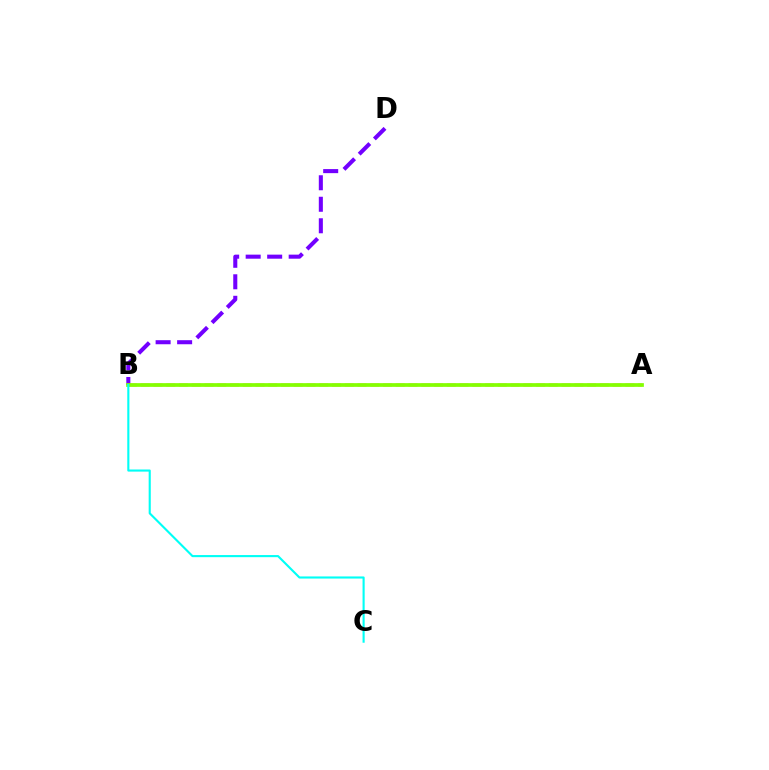{('B', 'D'): [{'color': '#7200ff', 'line_style': 'dashed', 'thickness': 2.92}], ('A', 'B'): [{'color': '#ff0000', 'line_style': 'dashed', 'thickness': 1.73}, {'color': '#84ff00', 'line_style': 'solid', 'thickness': 2.68}], ('B', 'C'): [{'color': '#00fff6', 'line_style': 'solid', 'thickness': 1.52}]}